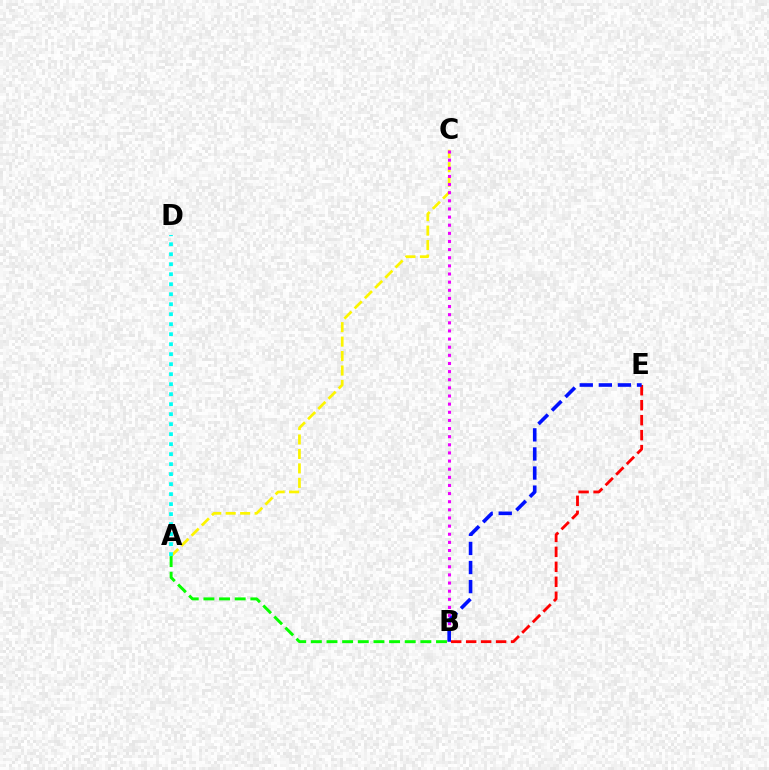{('A', 'C'): [{'color': '#fcf500', 'line_style': 'dashed', 'thickness': 1.96}], ('A', 'D'): [{'color': '#00fff6', 'line_style': 'dotted', 'thickness': 2.72}], ('B', 'C'): [{'color': '#ee00ff', 'line_style': 'dotted', 'thickness': 2.21}], ('A', 'B'): [{'color': '#08ff00', 'line_style': 'dashed', 'thickness': 2.13}], ('B', 'E'): [{'color': '#ff0000', 'line_style': 'dashed', 'thickness': 2.03}, {'color': '#0010ff', 'line_style': 'dashed', 'thickness': 2.59}]}